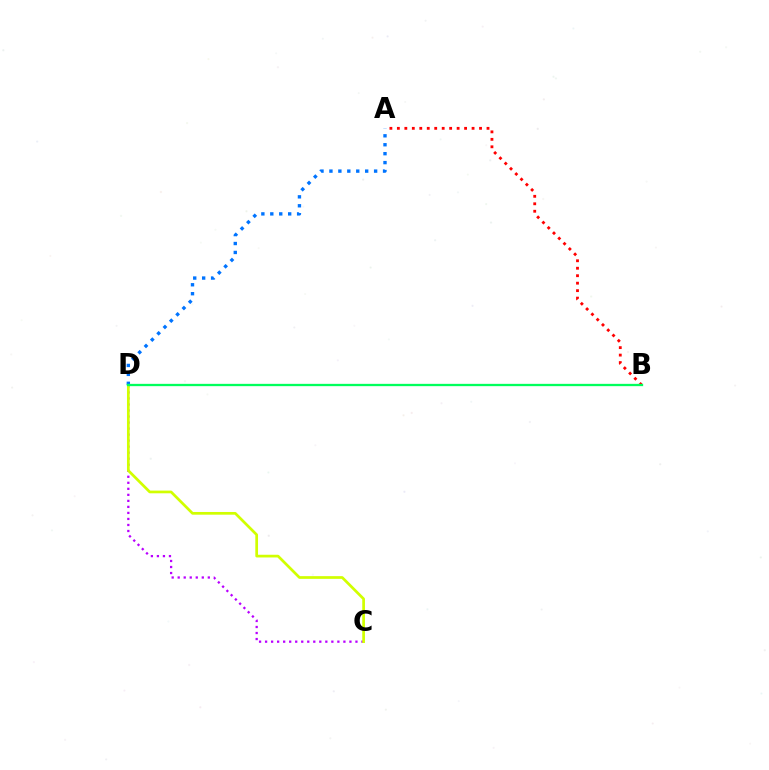{('C', 'D'): [{'color': '#b900ff', 'line_style': 'dotted', 'thickness': 1.64}, {'color': '#d1ff00', 'line_style': 'solid', 'thickness': 1.95}], ('A', 'D'): [{'color': '#0074ff', 'line_style': 'dotted', 'thickness': 2.43}], ('A', 'B'): [{'color': '#ff0000', 'line_style': 'dotted', 'thickness': 2.03}], ('B', 'D'): [{'color': '#00ff5c', 'line_style': 'solid', 'thickness': 1.66}]}